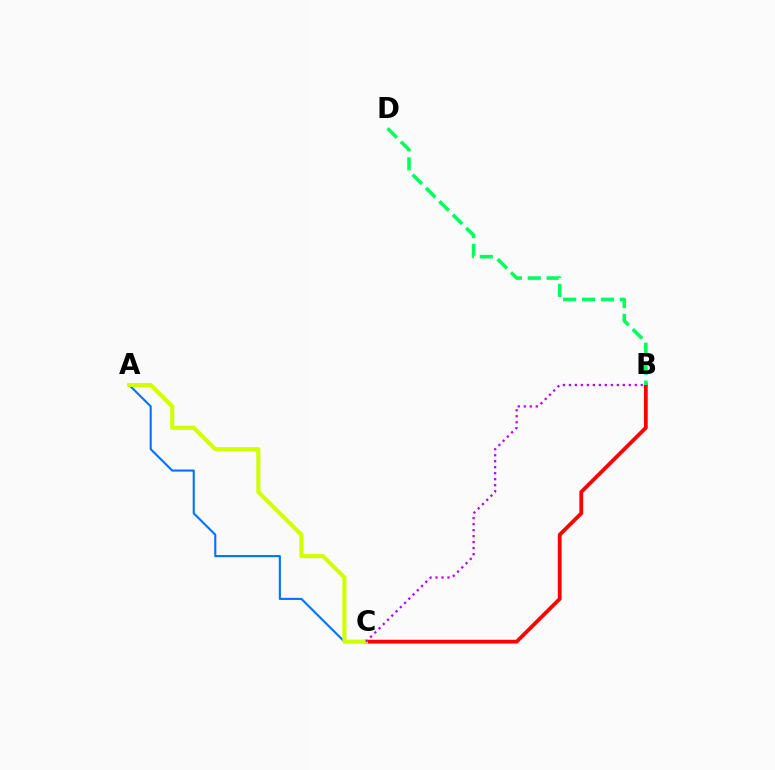{('B', 'C'): [{'color': '#ff0000', 'line_style': 'solid', 'thickness': 2.73}, {'color': '#b900ff', 'line_style': 'dotted', 'thickness': 1.63}], ('A', 'C'): [{'color': '#0074ff', 'line_style': 'solid', 'thickness': 1.53}, {'color': '#d1ff00', 'line_style': 'solid', 'thickness': 2.97}], ('B', 'D'): [{'color': '#00ff5c', 'line_style': 'dashed', 'thickness': 2.57}]}